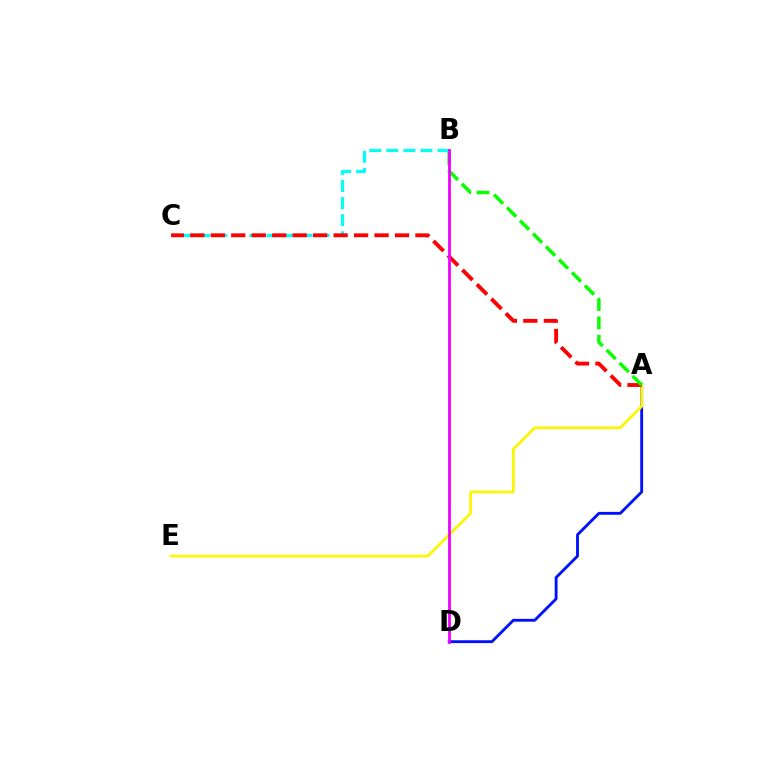{('B', 'C'): [{'color': '#00fff6', 'line_style': 'dashed', 'thickness': 2.32}], ('A', 'D'): [{'color': '#0010ff', 'line_style': 'solid', 'thickness': 2.05}], ('A', 'E'): [{'color': '#fcf500', 'line_style': 'solid', 'thickness': 1.97}], ('A', 'C'): [{'color': '#ff0000', 'line_style': 'dashed', 'thickness': 2.78}], ('A', 'B'): [{'color': '#08ff00', 'line_style': 'dashed', 'thickness': 2.49}], ('B', 'D'): [{'color': '#ee00ff', 'line_style': 'solid', 'thickness': 2.0}]}